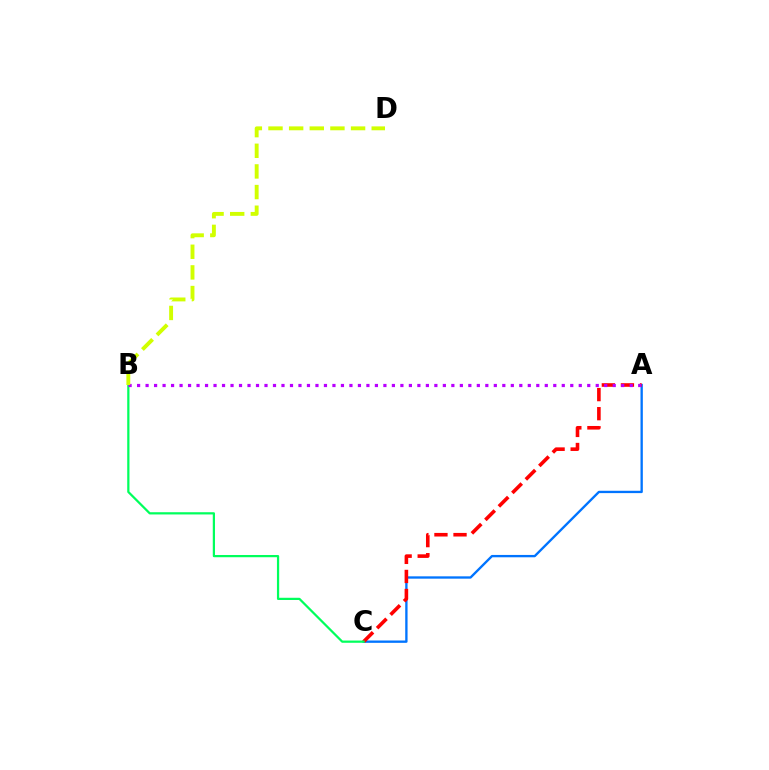{('A', 'C'): [{'color': '#0074ff', 'line_style': 'solid', 'thickness': 1.68}, {'color': '#ff0000', 'line_style': 'dashed', 'thickness': 2.59}], ('B', 'C'): [{'color': '#00ff5c', 'line_style': 'solid', 'thickness': 1.61}], ('A', 'B'): [{'color': '#b900ff', 'line_style': 'dotted', 'thickness': 2.31}], ('B', 'D'): [{'color': '#d1ff00', 'line_style': 'dashed', 'thickness': 2.8}]}